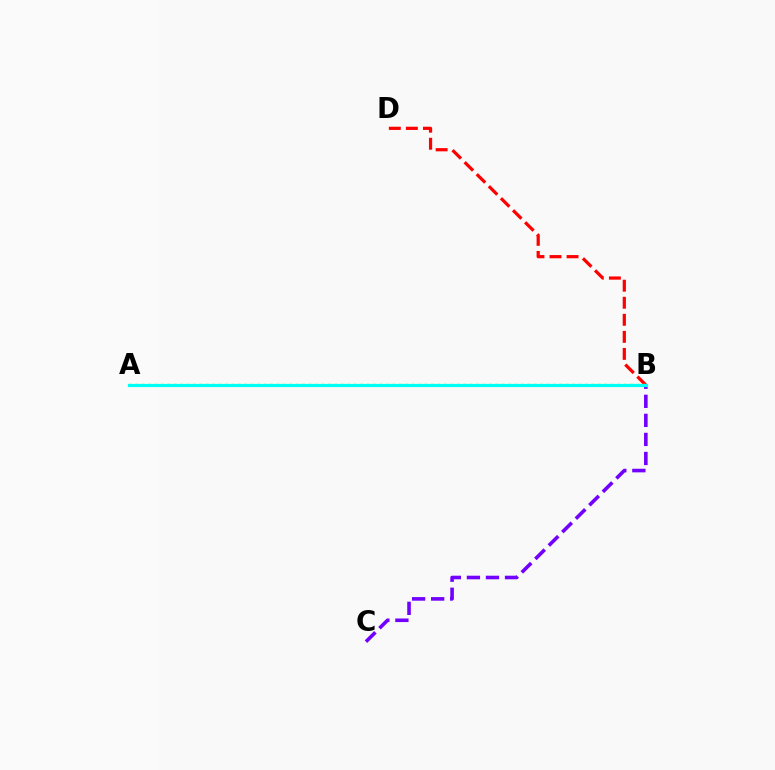{('B', 'D'): [{'color': '#ff0000', 'line_style': 'dashed', 'thickness': 2.32}], ('A', 'B'): [{'color': '#84ff00', 'line_style': 'dotted', 'thickness': 1.75}, {'color': '#00fff6', 'line_style': 'solid', 'thickness': 2.31}], ('B', 'C'): [{'color': '#7200ff', 'line_style': 'dashed', 'thickness': 2.59}]}